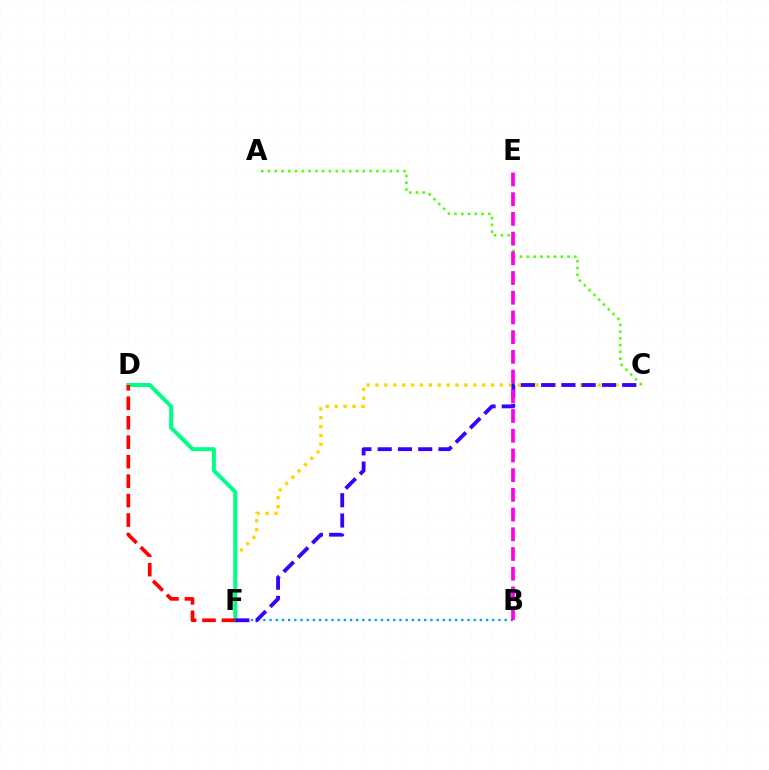{('B', 'F'): [{'color': '#009eff', 'line_style': 'dotted', 'thickness': 1.68}], ('C', 'F'): [{'color': '#ffd500', 'line_style': 'dotted', 'thickness': 2.41}, {'color': '#3700ff', 'line_style': 'dashed', 'thickness': 2.75}], ('A', 'C'): [{'color': '#4fff00', 'line_style': 'dotted', 'thickness': 1.84}], ('D', 'F'): [{'color': '#00ff86', 'line_style': 'solid', 'thickness': 2.87}, {'color': '#ff0000', 'line_style': 'dashed', 'thickness': 2.65}], ('B', 'E'): [{'color': '#ff00ed', 'line_style': 'dashed', 'thickness': 2.68}]}